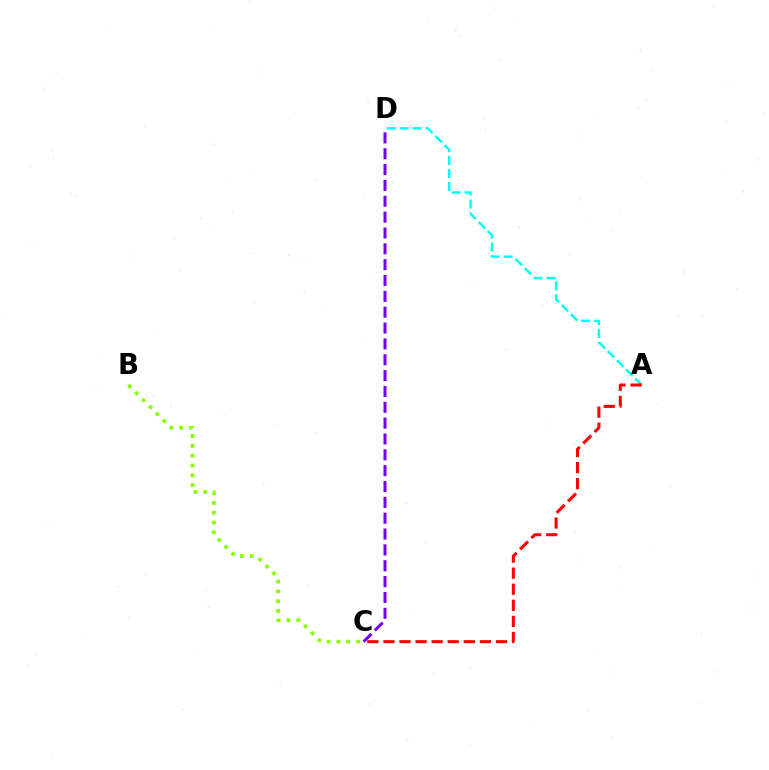{('A', 'D'): [{'color': '#00fff6', 'line_style': 'dashed', 'thickness': 1.76}], ('B', 'C'): [{'color': '#84ff00', 'line_style': 'dotted', 'thickness': 2.67}], ('C', 'D'): [{'color': '#7200ff', 'line_style': 'dashed', 'thickness': 2.15}], ('A', 'C'): [{'color': '#ff0000', 'line_style': 'dashed', 'thickness': 2.18}]}